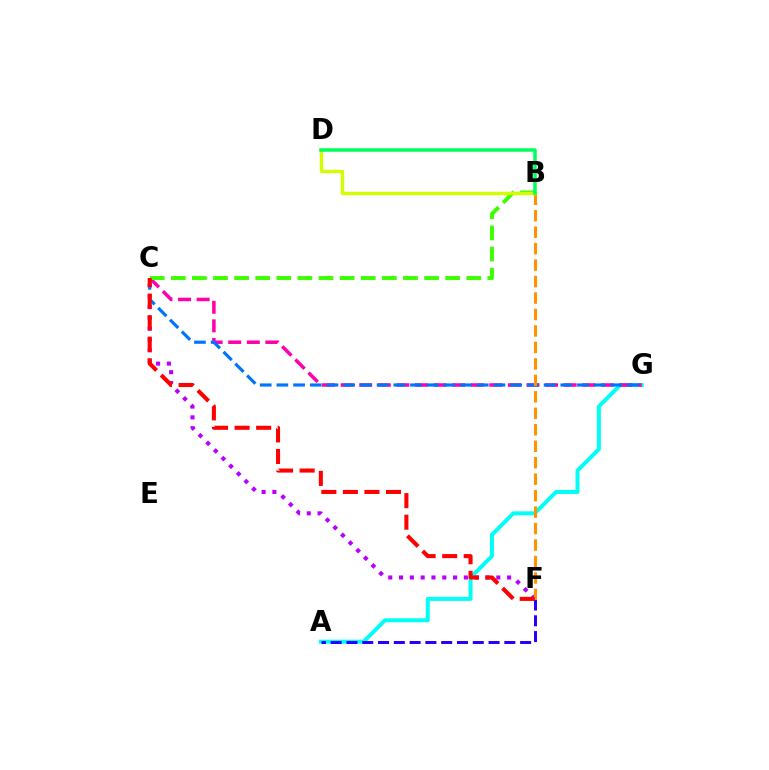{('A', 'G'): [{'color': '#00fff6', 'line_style': 'solid', 'thickness': 2.86}], ('C', 'F'): [{'color': '#b900ff', 'line_style': 'dotted', 'thickness': 2.94}, {'color': '#ff0000', 'line_style': 'dashed', 'thickness': 2.93}], ('A', 'F'): [{'color': '#2500ff', 'line_style': 'dashed', 'thickness': 2.14}], ('C', 'G'): [{'color': '#ff00ac', 'line_style': 'dashed', 'thickness': 2.53}, {'color': '#0074ff', 'line_style': 'dashed', 'thickness': 2.27}], ('B', 'C'): [{'color': '#3dff00', 'line_style': 'dashed', 'thickness': 2.87}], ('B', 'F'): [{'color': '#ff9400', 'line_style': 'dashed', 'thickness': 2.24}], ('B', 'D'): [{'color': '#d1ff00', 'line_style': 'solid', 'thickness': 2.46}, {'color': '#00ff5c', 'line_style': 'solid', 'thickness': 2.53}]}